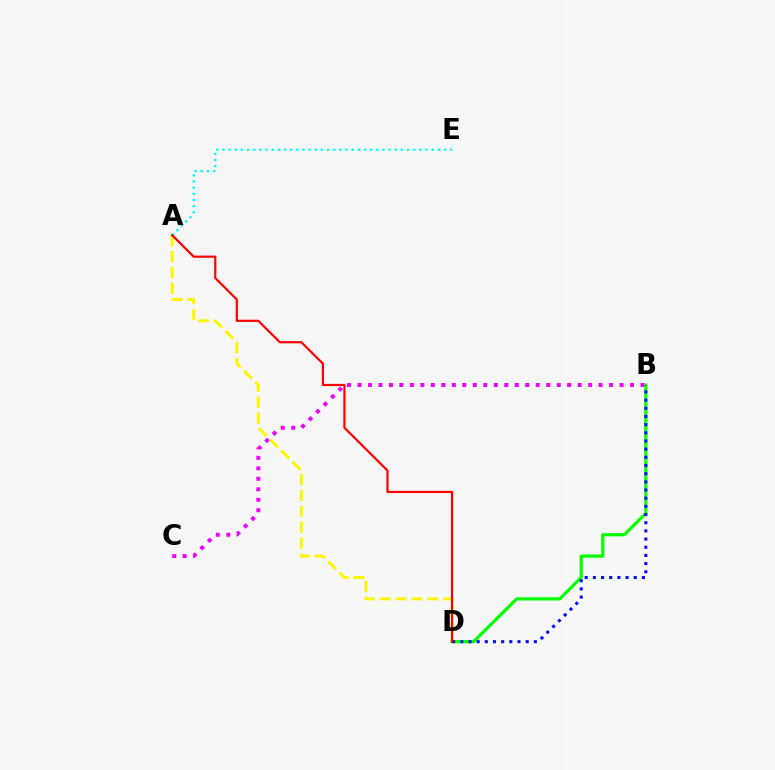{('B', 'C'): [{'color': '#ee00ff', 'line_style': 'dotted', 'thickness': 2.85}], ('B', 'D'): [{'color': '#08ff00', 'line_style': 'solid', 'thickness': 2.31}, {'color': '#0010ff', 'line_style': 'dotted', 'thickness': 2.22}], ('A', 'E'): [{'color': '#00fff6', 'line_style': 'dotted', 'thickness': 1.67}], ('A', 'D'): [{'color': '#fcf500', 'line_style': 'dashed', 'thickness': 2.16}, {'color': '#ff0000', 'line_style': 'solid', 'thickness': 1.58}]}